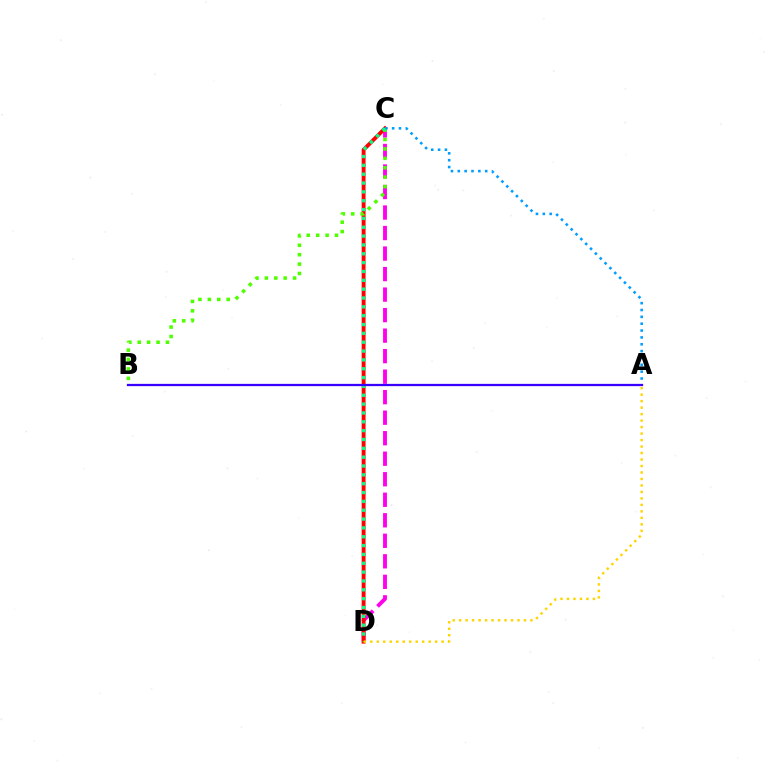{('C', 'D'): [{'color': '#ff00ed', 'line_style': 'dashed', 'thickness': 2.79}, {'color': '#ff0000', 'line_style': 'solid', 'thickness': 2.79}, {'color': '#00ff86', 'line_style': 'dotted', 'thickness': 2.4}], ('B', 'C'): [{'color': '#4fff00', 'line_style': 'dotted', 'thickness': 2.56}], ('A', 'C'): [{'color': '#009eff', 'line_style': 'dotted', 'thickness': 1.86}], ('A', 'B'): [{'color': '#3700ff', 'line_style': 'solid', 'thickness': 1.63}], ('A', 'D'): [{'color': '#ffd500', 'line_style': 'dotted', 'thickness': 1.76}]}